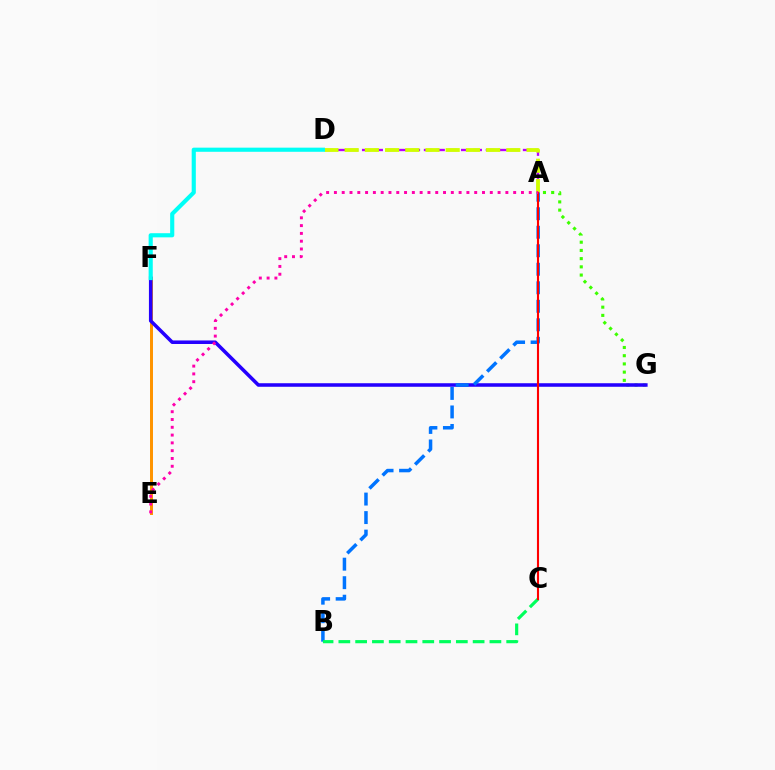{('A', 'D'): [{'color': '#b900ff', 'line_style': 'dashed', 'thickness': 1.68}, {'color': '#d1ff00', 'line_style': 'dashed', 'thickness': 2.75}], ('E', 'F'): [{'color': '#ff9400', 'line_style': 'solid', 'thickness': 2.14}], ('A', 'G'): [{'color': '#3dff00', 'line_style': 'dotted', 'thickness': 2.23}], ('F', 'G'): [{'color': '#2500ff', 'line_style': 'solid', 'thickness': 2.55}], ('A', 'B'): [{'color': '#0074ff', 'line_style': 'dashed', 'thickness': 2.51}], ('B', 'C'): [{'color': '#00ff5c', 'line_style': 'dashed', 'thickness': 2.28}], ('D', 'F'): [{'color': '#00fff6', 'line_style': 'solid', 'thickness': 2.97}], ('A', 'C'): [{'color': '#ff0000', 'line_style': 'solid', 'thickness': 1.52}], ('A', 'E'): [{'color': '#ff00ac', 'line_style': 'dotted', 'thickness': 2.12}]}